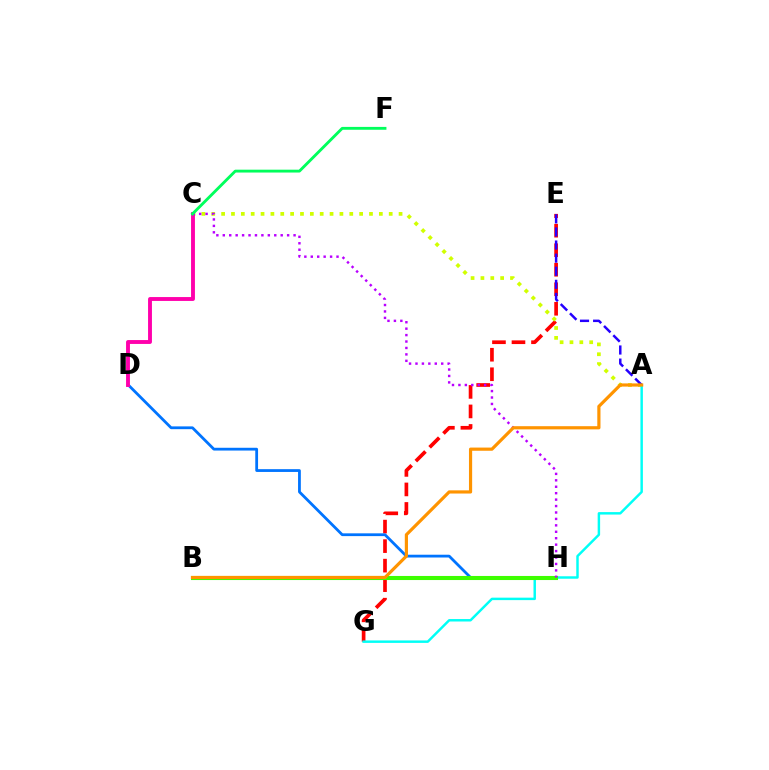{('E', 'G'): [{'color': '#ff0000', 'line_style': 'dashed', 'thickness': 2.65}], ('D', 'H'): [{'color': '#0074ff', 'line_style': 'solid', 'thickness': 2.0}], ('A', 'C'): [{'color': '#d1ff00', 'line_style': 'dotted', 'thickness': 2.68}], ('A', 'G'): [{'color': '#00fff6', 'line_style': 'solid', 'thickness': 1.77}], ('C', 'D'): [{'color': '#ff00ac', 'line_style': 'solid', 'thickness': 2.8}], ('B', 'H'): [{'color': '#3dff00', 'line_style': 'solid', 'thickness': 2.94}], ('C', 'H'): [{'color': '#b900ff', 'line_style': 'dotted', 'thickness': 1.75}], ('A', 'E'): [{'color': '#2500ff', 'line_style': 'dashed', 'thickness': 1.78}], ('C', 'F'): [{'color': '#00ff5c', 'line_style': 'solid', 'thickness': 2.06}], ('A', 'B'): [{'color': '#ff9400', 'line_style': 'solid', 'thickness': 2.29}]}